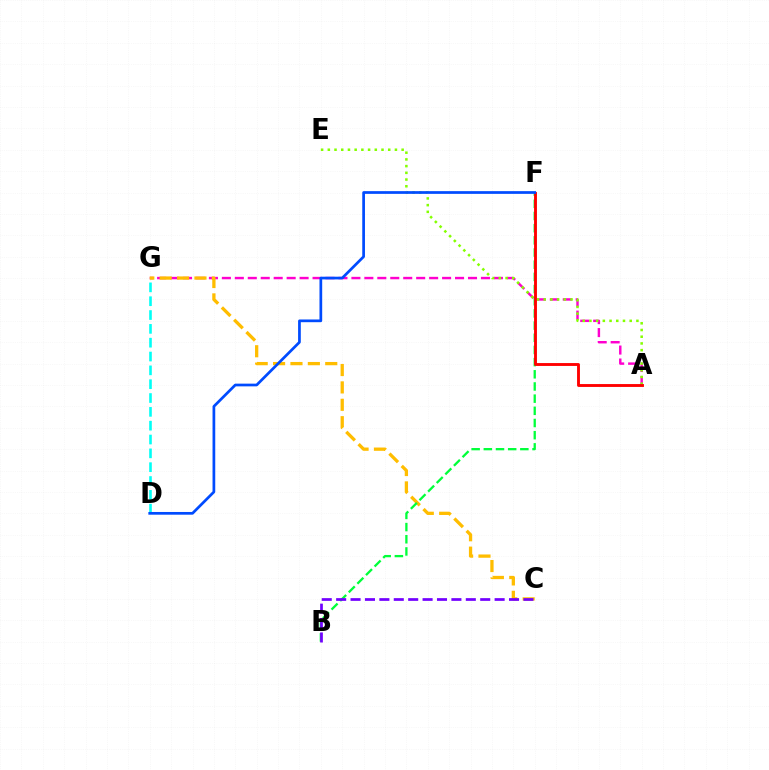{('A', 'G'): [{'color': '#ff00cf', 'line_style': 'dashed', 'thickness': 1.76}], ('C', 'G'): [{'color': '#ffbd00', 'line_style': 'dashed', 'thickness': 2.36}], ('B', 'F'): [{'color': '#00ff39', 'line_style': 'dashed', 'thickness': 1.65}], ('D', 'G'): [{'color': '#00fff6', 'line_style': 'dashed', 'thickness': 1.88}], ('A', 'E'): [{'color': '#84ff00', 'line_style': 'dotted', 'thickness': 1.82}], ('A', 'F'): [{'color': '#ff0000', 'line_style': 'solid', 'thickness': 2.07}], ('D', 'F'): [{'color': '#004bff', 'line_style': 'solid', 'thickness': 1.96}], ('B', 'C'): [{'color': '#7200ff', 'line_style': 'dashed', 'thickness': 1.96}]}